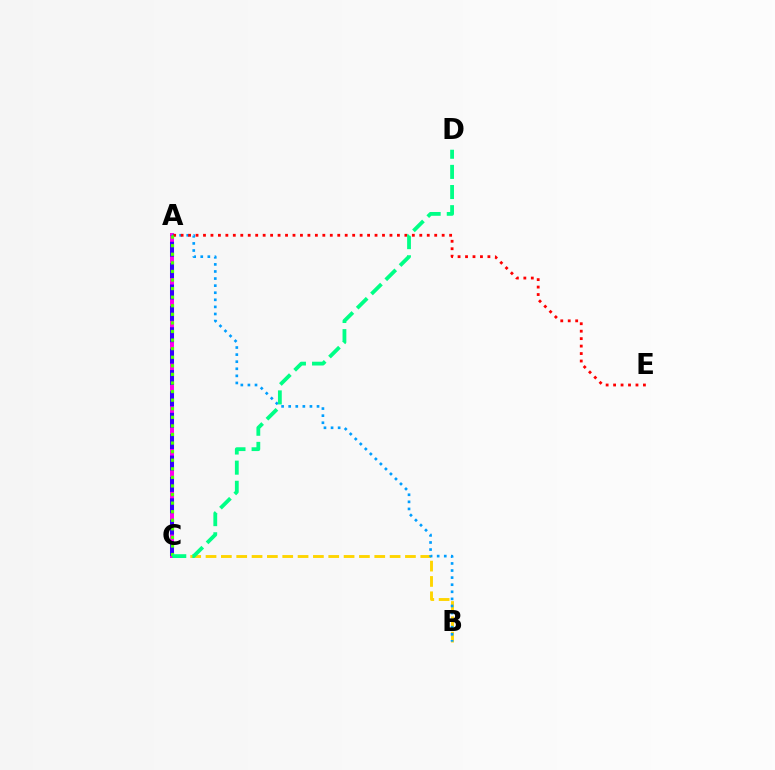{('B', 'C'): [{'color': '#ffd500', 'line_style': 'dashed', 'thickness': 2.08}], ('A', 'C'): [{'color': '#ff00ed', 'line_style': 'solid', 'thickness': 2.87}, {'color': '#3700ff', 'line_style': 'dashed', 'thickness': 2.9}, {'color': '#4fff00', 'line_style': 'dotted', 'thickness': 2.33}], ('A', 'B'): [{'color': '#009eff', 'line_style': 'dotted', 'thickness': 1.92}], ('A', 'E'): [{'color': '#ff0000', 'line_style': 'dotted', 'thickness': 2.03}], ('C', 'D'): [{'color': '#00ff86', 'line_style': 'dashed', 'thickness': 2.74}]}